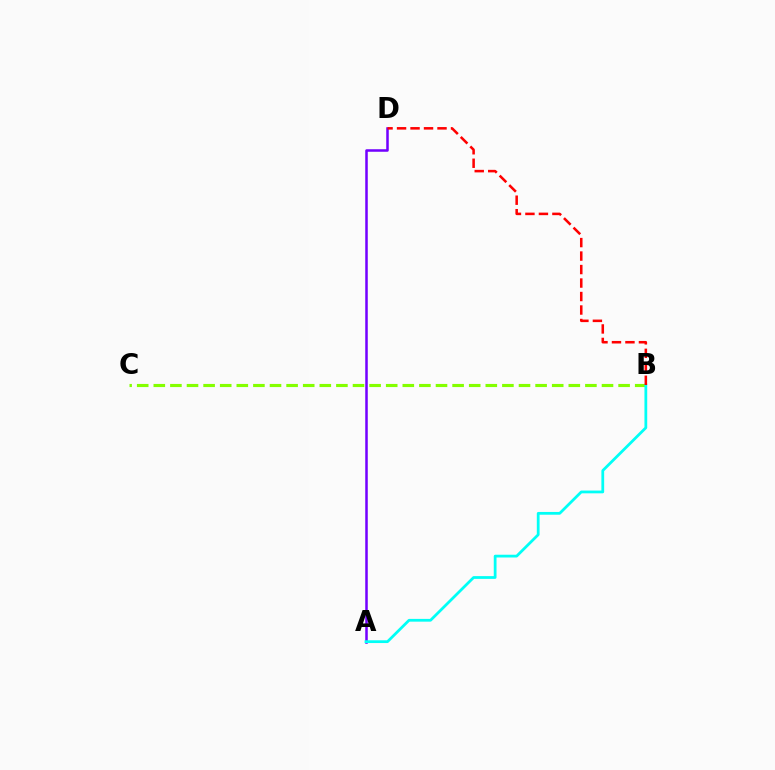{('B', 'C'): [{'color': '#84ff00', 'line_style': 'dashed', 'thickness': 2.26}], ('A', 'D'): [{'color': '#7200ff', 'line_style': 'solid', 'thickness': 1.82}], ('A', 'B'): [{'color': '#00fff6', 'line_style': 'solid', 'thickness': 1.99}], ('B', 'D'): [{'color': '#ff0000', 'line_style': 'dashed', 'thickness': 1.83}]}